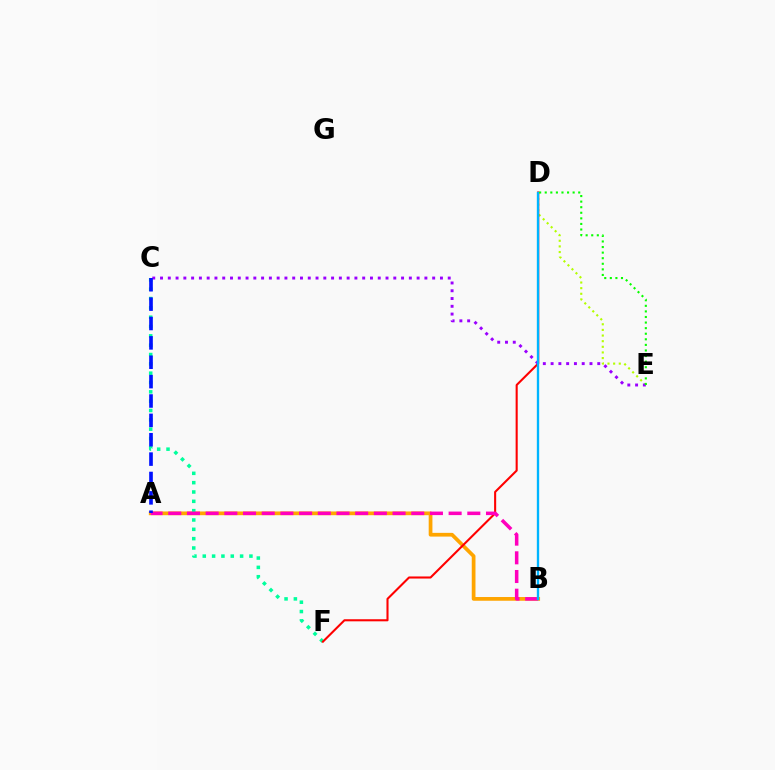{('A', 'B'): [{'color': '#ffa500', 'line_style': 'solid', 'thickness': 2.68}, {'color': '#ff00bd', 'line_style': 'dashed', 'thickness': 2.54}], ('C', 'F'): [{'color': '#00ff9d', 'line_style': 'dotted', 'thickness': 2.54}], ('D', 'E'): [{'color': '#b3ff00', 'line_style': 'dotted', 'thickness': 1.53}, {'color': '#08ff00', 'line_style': 'dotted', 'thickness': 1.52}], ('D', 'F'): [{'color': '#ff0000', 'line_style': 'solid', 'thickness': 1.5}], ('C', 'E'): [{'color': '#9b00ff', 'line_style': 'dotted', 'thickness': 2.11}], ('B', 'D'): [{'color': '#00b5ff', 'line_style': 'solid', 'thickness': 1.69}], ('A', 'C'): [{'color': '#0010ff', 'line_style': 'dashed', 'thickness': 2.63}]}